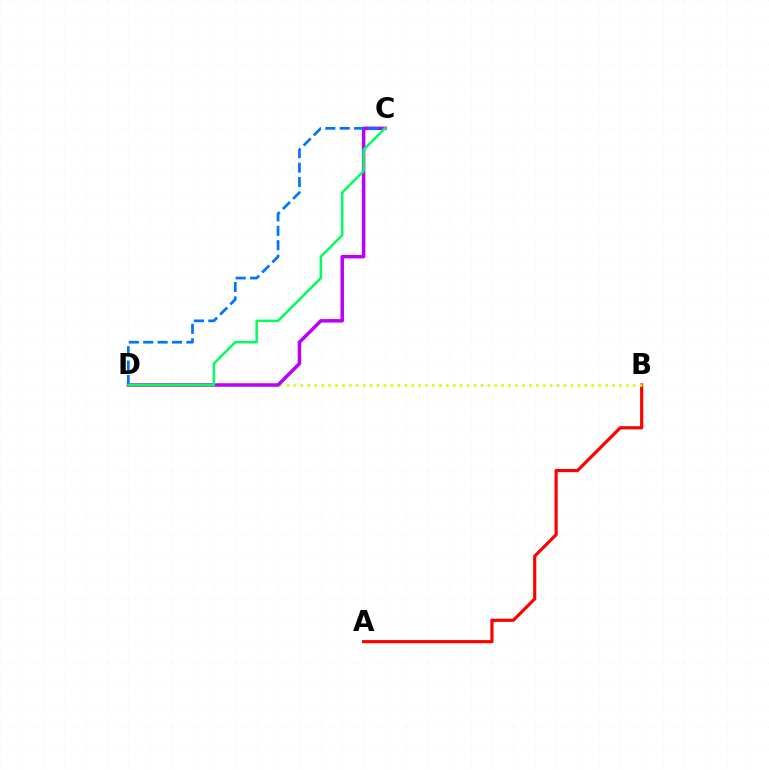{('A', 'B'): [{'color': '#ff0000', 'line_style': 'solid', 'thickness': 2.28}], ('B', 'D'): [{'color': '#d1ff00', 'line_style': 'dotted', 'thickness': 1.88}], ('C', 'D'): [{'color': '#b900ff', 'line_style': 'solid', 'thickness': 2.51}, {'color': '#0074ff', 'line_style': 'dashed', 'thickness': 1.96}, {'color': '#00ff5c', 'line_style': 'solid', 'thickness': 1.8}]}